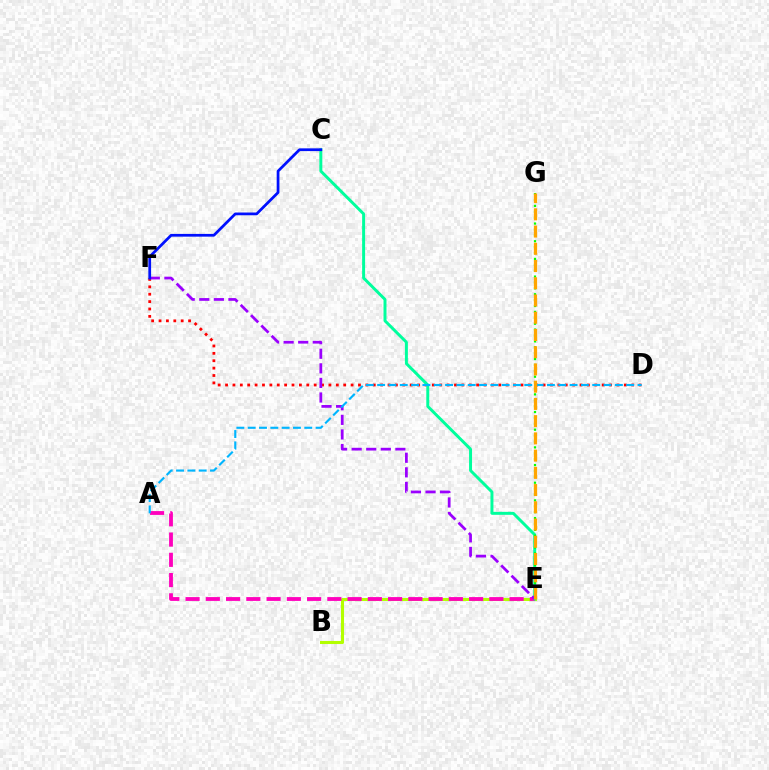{('D', 'F'): [{'color': '#ff0000', 'line_style': 'dotted', 'thickness': 2.01}], ('B', 'E'): [{'color': '#b3ff00', 'line_style': 'solid', 'thickness': 2.21}], ('A', 'E'): [{'color': '#ff00bd', 'line_style': 'dashed', 'thickness': 2.75}], ('C', 'E'): [{'color': '#00ff9d', 'line_style': 'solid', 'thickness': 2.13}], ('E', 'F'): [{'color': '#9b00ff', 'line_style': 'dashed', 'thickness': 1.98}], ('C', 'F'): [{'color': '#0010ff', 'line_style': 'solid', 'thickness': 1.98}], ('E', 'G'): [{'color': '#08ff00', 'line_style': 'dotted', 'thickness': 1.6}, {'color': '#ffa500', 'line_style': 'dashed', 'thickness': 2.34}], ('A', 'D'): [{'color': '#00b5ff', 'line_style': 'dashed', 'thickness': 1.54}]}